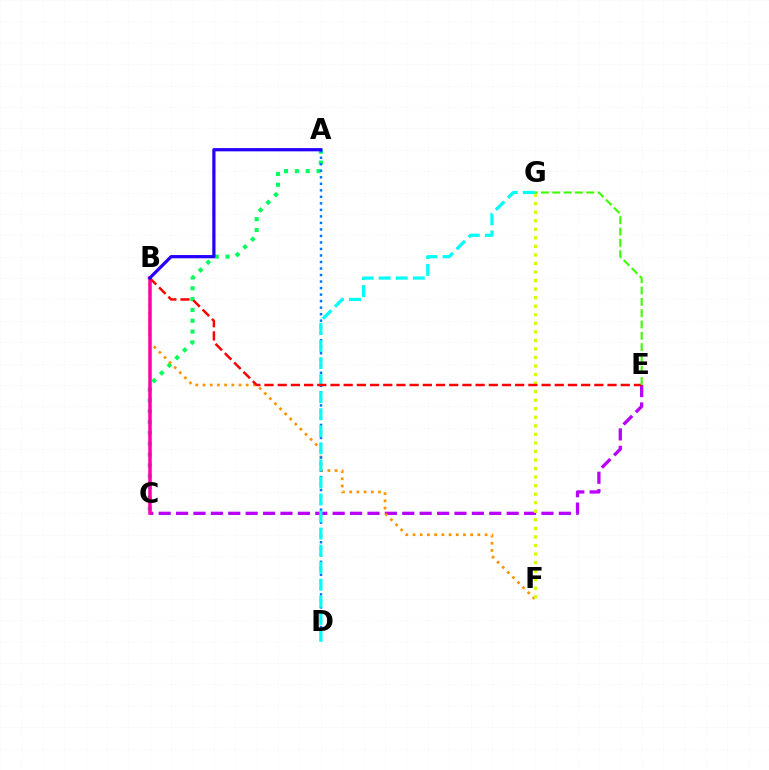{('A', 'C'): [{'color': '#00ff5c', 'line_style': 'dotted', 'thickness': 2.94}], ('C', 'E'): [{'color': '#b900ff', 'line_style': 'dashed', 'thickness': 2.36}], ('B', 'F'): [{'color': '#ff9400', 'line_style': 'dotted', 'thickness': 1.96}], ('F', 'G'): [{'color': '#d1ff00', 'line_style': 'dotted', 'thickness': 2.32}], ('B', 'C'): [{'color': '#ff00ac', 'line_style': 'solid', 'thickness': 2.52}], ('A', 'D'): [{'color': '#0074ff', 'line_style': 'dotted', 'thickness': 1.77}], ('D', 'G'): [{'color': '#00fff6', 'line_style': 'dashed', 'thickness': 2.32}], ('B', 'E'): [{'color': '#ff0000', 'line_style': 'dashed', 'thickness': 1.79}], ('A', 'B'): [{'color': '#2500ff', 'line_style': 'solid', 'thickness': 2.32}], ('E', 'G'): [{'color': '#3dff00', 'line_style': 'dashed', 'thickness': 1.54}]}